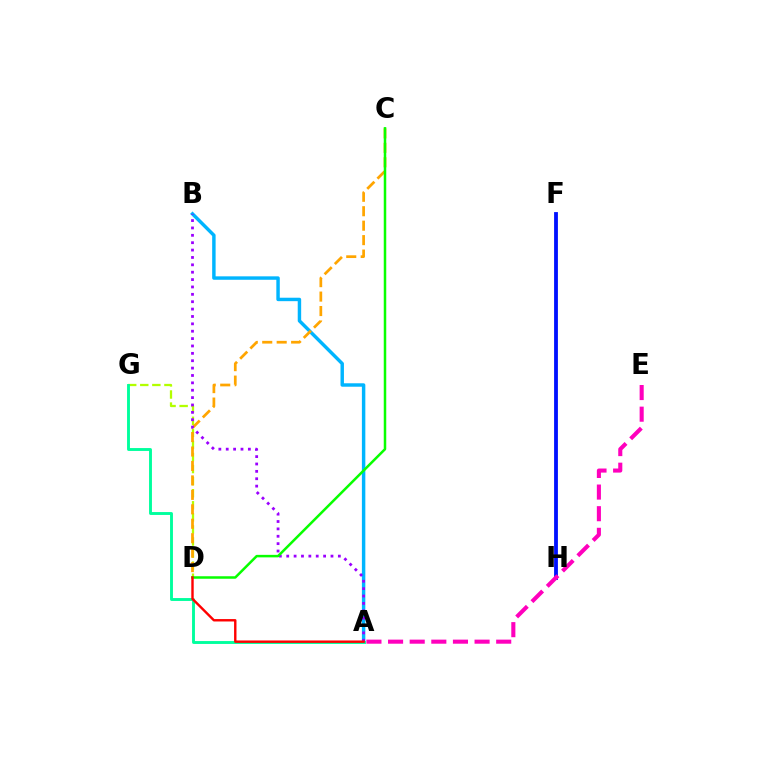{('D', 'G'): [{'color': '#b3ff00', 'line_style': 'dashed', 'thickness': 1.64}], ('F', 'H'): [{'color': '#0010ff', 'line_style': 'solid', 'thickness': 2.75}], ('A', 'B'): [{'color': '#00b5ff', 'line_style': 'solid', 'thickness': 2.48}, {'color': '#9b00ff', 'line_style': 'dotted', 'thickness': 2.0}], ('A', 'G'): [{'color': '#00ff9d', 'line_style': 'solid', 'thickness': 2.08}], ('C', 'D'): [{'color': '#ffa500', 'line_style': 'dashed', 'thickness': 1.96}, {'color': '#08ff00', 'line_style': 'solid', 'thickness': 1.81}], ('A', 'E'): [{'color': '#ff00bd', 'line_style': 'dashed', 'thickness': 2.94}], ('A', 'D'): [{'color': '#ff0000', 'line_style': 'solid', 'thickness': 1.73}]}